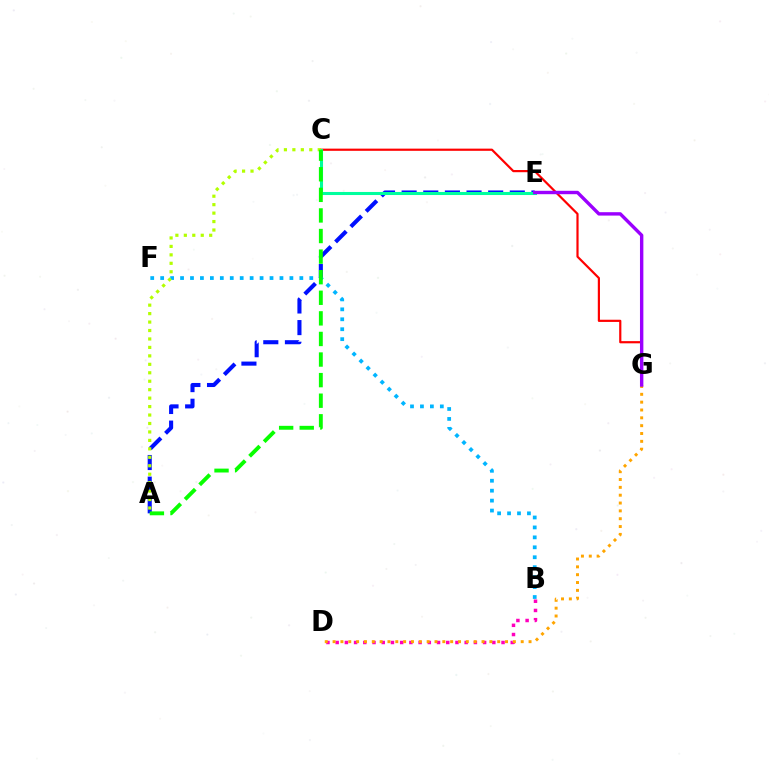{('C', 'G'): [{'color': '#ff0000', 'line_style': 'solid', 'thickness': 1.58}], ('B', 'D'): [{'color': '#ff00bd', 'line_style': 'dotted', 'thickness': 2.5}], ('D', 'G'): [{'color': '#ffa500', 'line_style': 'dotted', 'thickness': 2.13}], ('A', 'E'): [{'color': '#0010ff', 'line_style': 'dashed', 'thickness': 2.94}], ('B', 'F'): [{'color': '#00b5ff', 'line_style': 'dotted', 'thickness': 2.7}], ('C', 'E'): [{'color': '#00ff9d', 'line_style': 'solid', 'thickness': 2.2}], ('A', 'C'): [{'color': '#b3ff00', 'line_style': 'dotted', 'thickness': 2.3}, {'color': '#08ff00', 'line_style': 'dashed', 'thickness': 2.8}], ('E', 'G'): [{'color': '#9b00ff', 'line_style': 'solid', 'thickness': 2.44}]}